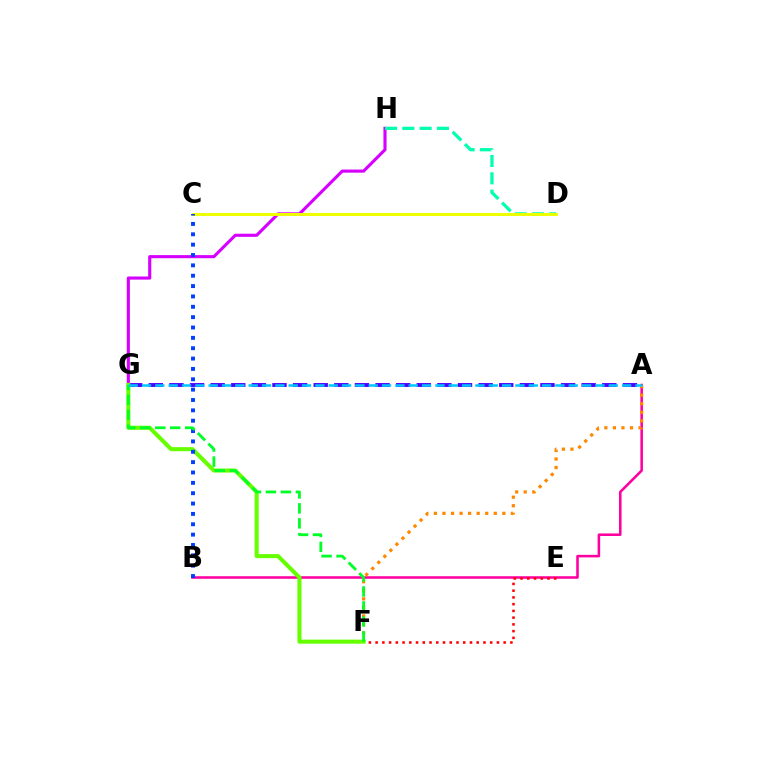{('G', 'H'): [{'color': '#d600ff', 'line_style': 'solid', 'thickness': 2.24}], ('A', 'G'): [{'color': '#4f00ff', 'line_style': 'dashed', 'thickness': 2.8}, {'color': '#00c7ff', 'line_style': 'dashed', 'thickness': 1.81}], ('A', 'B'): [{'color': '#ff00a0', 'line_style': 'solid', 'thickness': 1.84}], ('D', 'H'): [{'color': '#00ffaf', 'line_style': 'dashed', 'thickness': 2.35}], ('A', 'F'): [{'color': '#ff8800', 'line_style': 'dotted', 'thickness': 2.32}], ('C', 'D'): [{'color': '#eeff00', 'line_style': 'solid', 'thickness': 2.13}], ('E', 'F'): [{'color': '#ff0000', 'line_style': 'dotted', 'thickness': 1.83}], ('F', 'G'): [{'color': '#66ff00', 'line_style': 'solid', 'thickness': 2.93}, {'color': '#00ff27', 'line_style': 'dashed', 'thickness': 2.03}], ('B', 'C'): [{'color': '#003fff', 'line_style': 'dotted', 'thickness': 2.81}]}